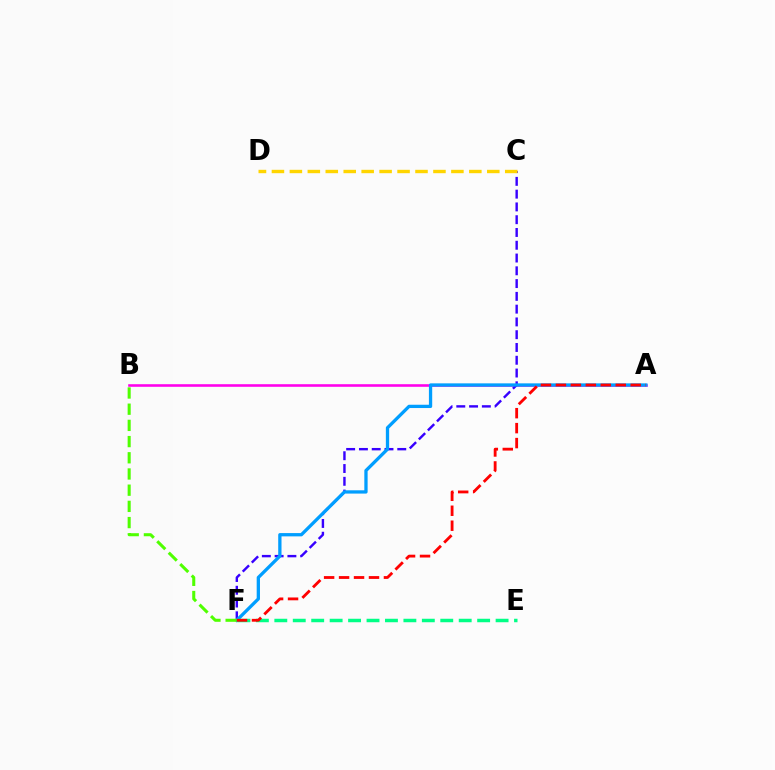{('A', 'B'): [{'color': '#ff00ed', 'line_style': 'solid', 'thickness': 1.87}], ('C', 'F'): [{'color': '#3700ff', 'line_style': 'dashed', 'thickness': 1.74}], ('A', 'F'): [{'color': '#009eff', 'line_style': 'solid', 'thickness': 2.37}, {'color': '#ff0000', 'line_style': 'dashed', 'thickness': 2.03}], ('B', 'F'): [{'color': '#4fff00', 'line_style': 'dashed', 'thickness': 2.2}], ('C', 'D'): [{'color': '#ffd500', 'line_style': 'dashed', 'thickness': 2.44}], ('E', 'F'): [{'color': '#00ff86', 'line_style': 'dashed', 'thickness': 2.5}]}